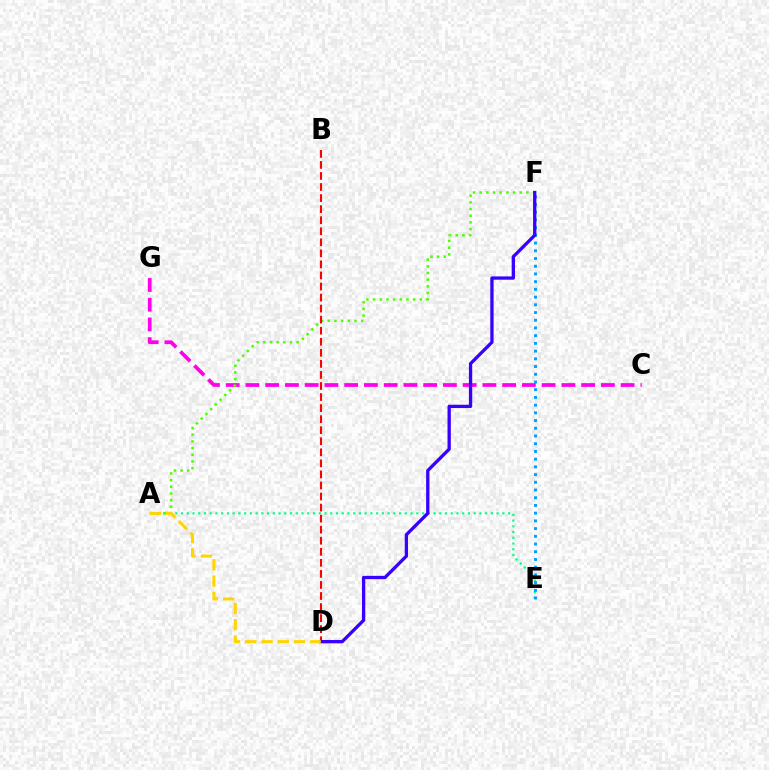{('A', 'E'): [{'color': '#00ff86', 'line_style': 'dotted', 'thickness': 1.56}], ('E', 'F'): [{'color': '#009eff', 'line_style': 'dotted', 'thickness': 2.1}], ('C', 'G'): [{'color': '#ff00ed', 'line_style': 'dashed', 'thickness': 2.68}], ('A', 'F'): [{'color': '#4fff00', 'line_style': 'dotted', 'thickness': 1.81}], ('B', 'D'): [{'color': '#ff0000', 'line_style': 'dashed', 'thickness': 1.5}], ('D', 'F'): [{'color': '#3700ff', 'line_style': 'solid', 'thickness': 2.38}], ('A', 'D'): [{'color': '#ffd500', 'line_style': 'dashed', 'thickness': 2.21}]}